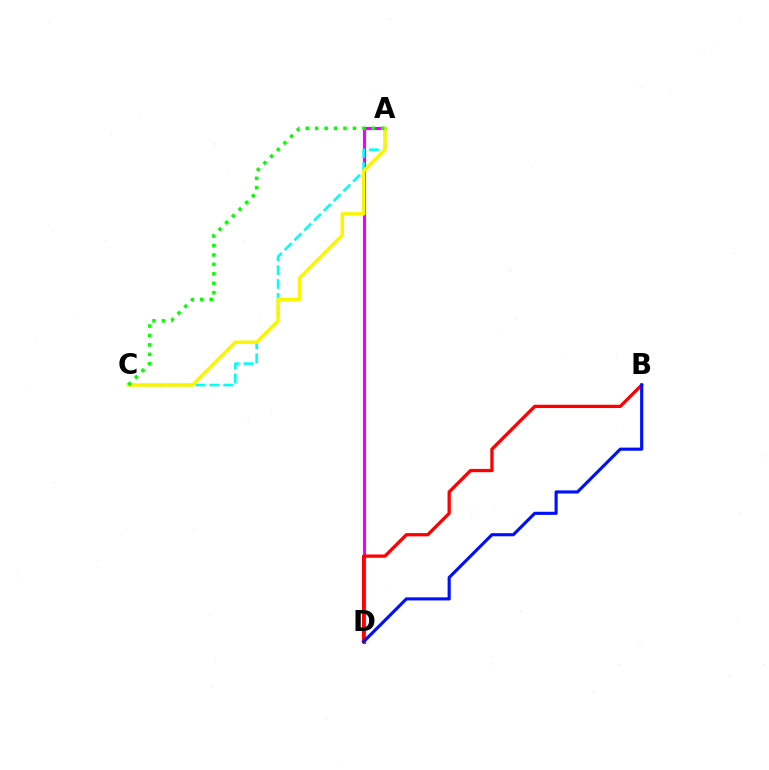{('A', 'D'): [{'color': '#ee00ff', 'line_style': 'solid', 'thickness': 2.25}], ('A', 'C'): [{'color': '#00fff6', 'line_style': 'dashed', 'thickness': 1.88}, {'color': '#fcf500', 'line_style': 'solid', 'thickness': 2.48}, {'color': '#08ff00', 'line_style': 'dotted', 'thickness': 2.56}], ('B', 'D'): [{'color': '#ff0000', 'line_style': 'solid', 'thickness': 2.36}, {'color': '#0010ff', 'line_style': 'solid', 'thickness': 2.25}]}